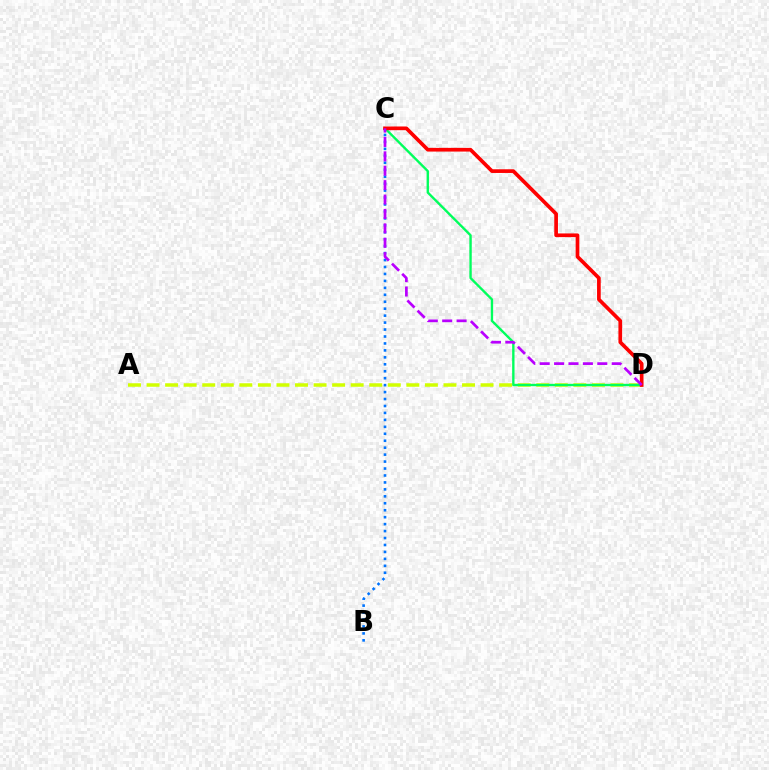{('A', 'D'): [{'color': '#d1ff00', 'line_style': 'dashed', 'thickness': 2.52}], ('C', 'D'): [{'color': '#00ff5c', 'line_style': 'solid', 'thickness': 1.7}, {'color': '#ff0000', 'line_style': 'solid', 'thickness': 2.66}, {'color': '#b900ff', 'line_style': 'dashed', 'thickness': 1.96}], ('B', 'C'): [{'color': '#0074ff', 'line_style': 'dotted', 'thickness': 1.89}]}